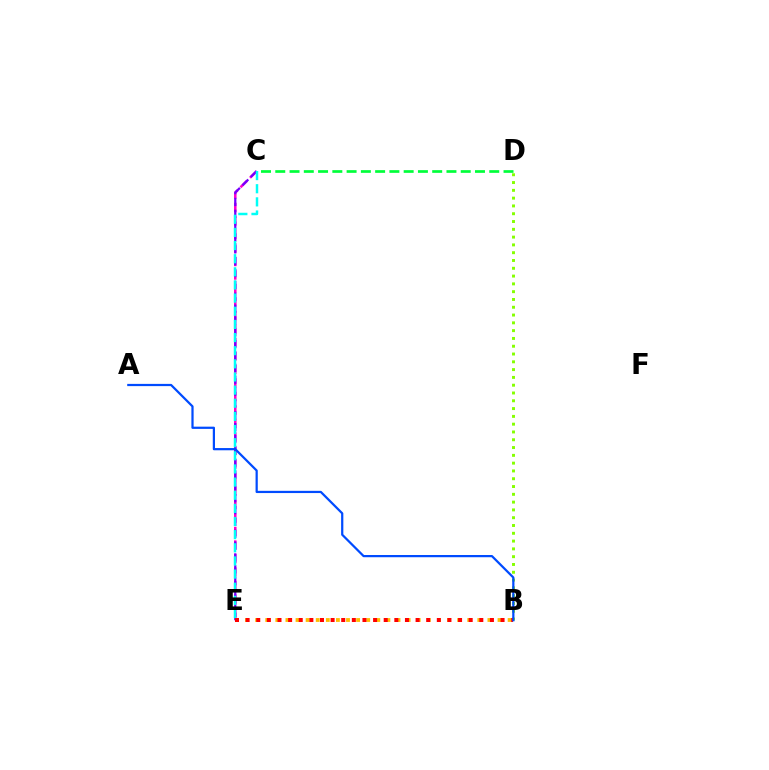{('C', 'E'): [{'color': '#ff00cf', 'line_style': 'dashed', 'thickness': 1.83}, {'color': '#7200ff', 'line_style': 'dashed', 'thickness': 1.61}, {'color': '#00fff6', 'line_style': 'dashed', 'thickness': 1.79}], ('B', 'D'): [{'color': '#84ff00', 'line_style': 'dotted', 'thickness': 2.12}], ('B', 'E'): [{'color': '#ffbd00', 'line_style': 'dotted', 'thickness': 2.74}, {'color': '#ff0000', 'line_style': 'dotted', 'thickness': 2.89}], ('C', 'D'): [{'color': '#00ff39', 'line_style': 'dashed', 'thickness': 1.94}], ('A', 'B'): [{'color': '#004bff', 'line_style': 'solid', 'thickness': 1.6}]}